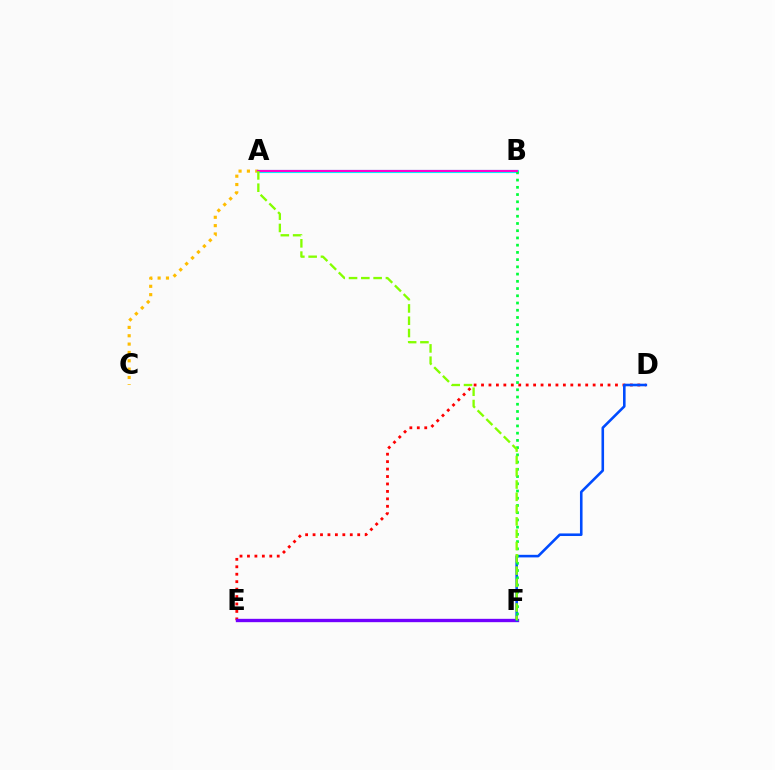{('A', 'C'): [{'color': '#ffbd00', 'line_style': 'dotted', 'thickness': 2.27}], ('A', 'B'): [{'color': '#00fff6', 'line_style': 'solid', 'thickness': 2.28}, {'color': '#ff00cf', 'line_style': 'solid', 'thickness': 1.56}], ('D', 'E'): [{'color': '#ff0000', 'line_style': 'dotted', 'thickness': 2.02}], ('E', 'F'): [{'color': '#7200ff', 'line_style': 'solid', 'thickness': 2.4}], ('D', 'F'): [{'color': '#004bff', 'line_style': 'solid', 'thickness': 1.86}], ('B', 'F'): [{'color': '#00ff39', 'line_style': 'dotted', 'thickness': 1.96}], ('A', 'F'): [{'color': '#84ff00', 'line_style': 'dashed', 'thickness': 1.67}]}